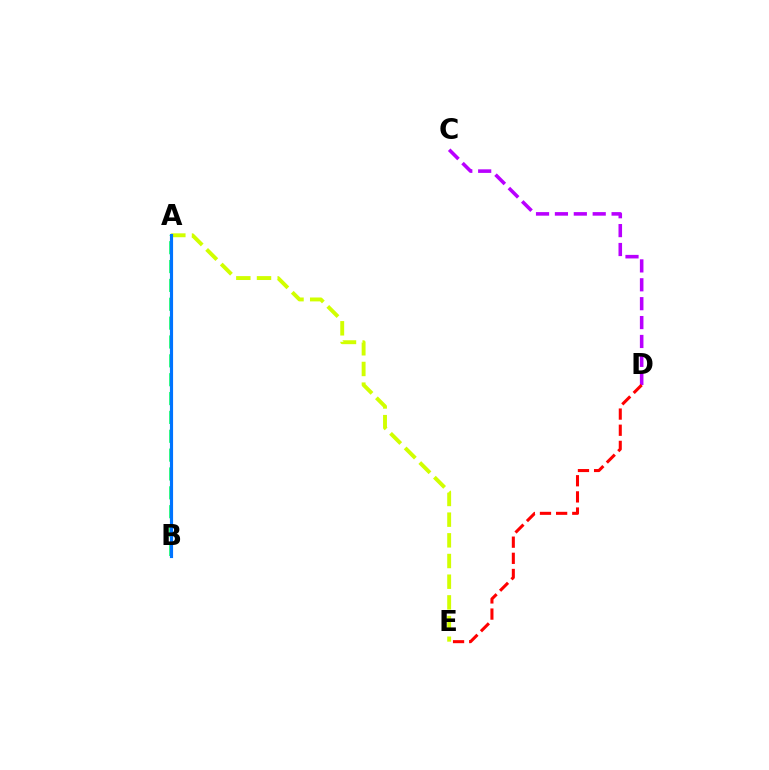{('C', 'D'): [{'color': '#b900ff', 'line_style': 'dashed', 'thickness': 2.57}], ('A', 'B'): [{'color': '#00ff5c', 'line_style': 'dashed', 'thickness': 2.56}, {'color': '#0074ff', 'line_style': 'solid', 'thickness': 2.27}], ('A', 'E'): [{'color': '#d1ff00', 'line_style': 'dashed', 'thickness': 2.81}], ('D', 'E'): [{'color': '#ff0000', 'line_style': 'dashed', 'thickness': 2.19}]}